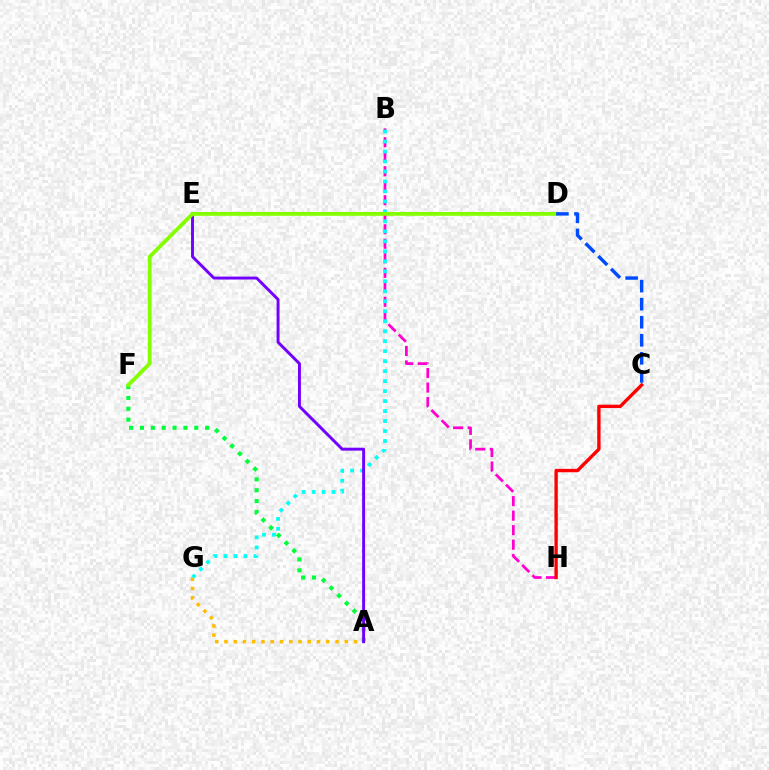{('B', 'H'): [{'color': '#ff00cf', 'line_style': 'dashed', 'thickness': 1.97}], ('A', 'F'): [{'color': '#00ff39', 'line_style': 'dotted', 'thickness': 2.95}], ('A', 'G'): [{'color': '#ffbd00', 'line_style': 'dotted', 'thickness': 2.52}], ('B', 'G'): [{'color': '#00fff6', 'line_style': 'dotted', 'thickness': 2.71}], ('A', 'E'): [{'color': '#7200ff', 'line_style': 'solid', 'thickness': 2.11}], ('D', 'F'): [{'color': '#84ff00', 'line_style': 'solid', 'thickness': 2.73}], ('C', 'H'): [{'color': '#ff0000', 'line_style': 'solid', 'thickness': 2.42}], ('C', 'D'): [{'color': '#004bff', 'line_style': 'dashed', 'thickness': 2.45}]}